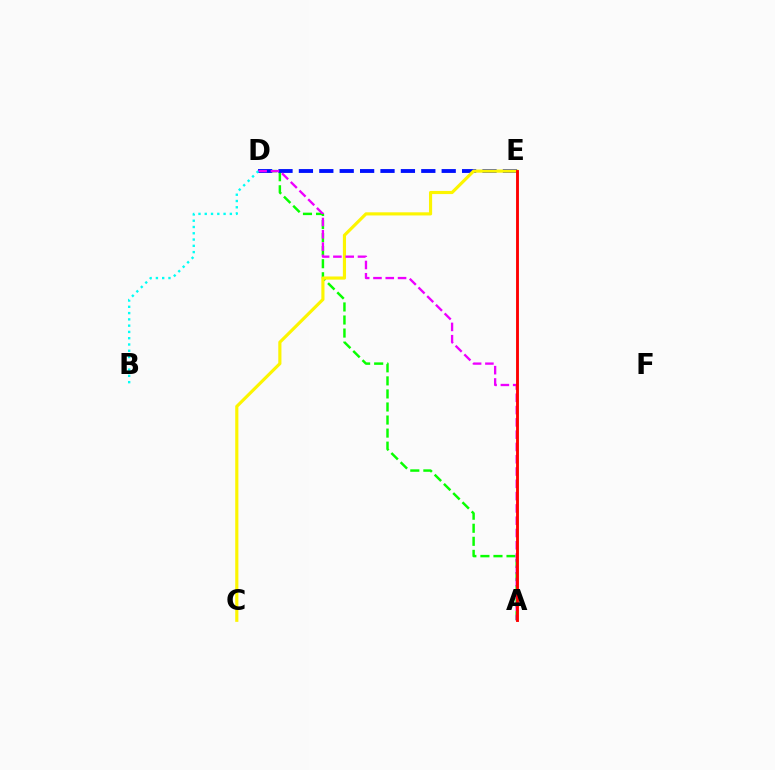{('A', 'D'): [{'color': '#08ff00', 'line_style': 'dashed', 'thickness': 1.77}, {'color': '#ee00ff', 'line_style': 'dashed', 'thickness': 1.67}], ('D', 'E'): [{'color': '#0010ff', 'line_style': 'dashed', 'thickness': 2.77}], ('C', 'E'): [{'color': '#fcf500', 'line_style': 'solid', 'thickness': 2.27}], ('B', 'D'): [{'color': '#00fff6', 'line_style': 'dotted', 'thickness': 1.71}], ('A', 'E'): [{'color': '#ff0000', 'line_style': 'solid', 'thickness': 2.07}]}